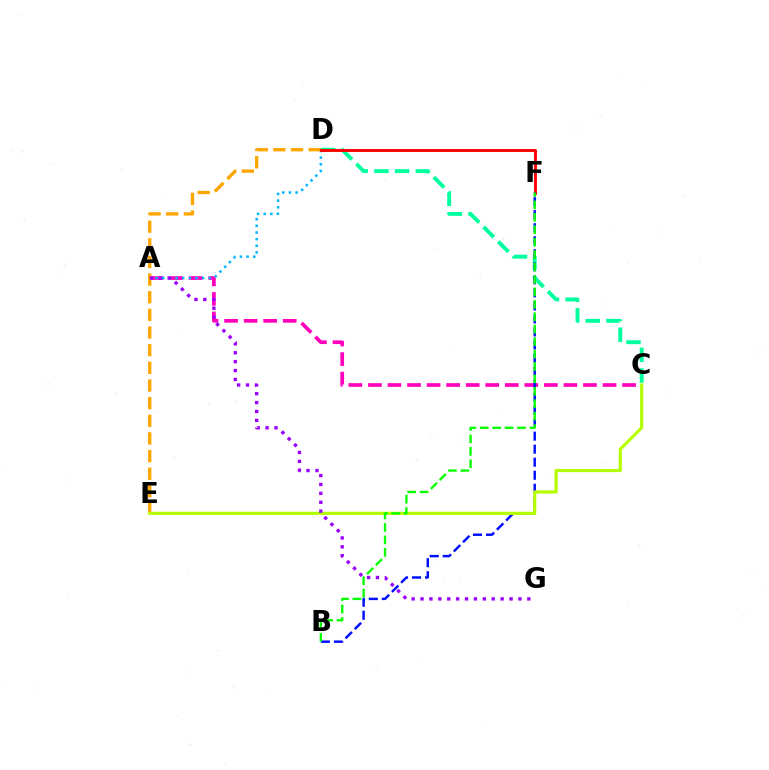{('C', 'D'): [{'color': '#00ff9d', 'line_style': 'dashed', 'thickness': 2.82}], ('A', 'C'): [{'color': '#ff00bd', 'line_style': 'dashed', 'thickness': 2.66}], ('A', 'D'): [{'color': '#00b5ff', 'line_style': 'dotted', 'thickness': 1.81}], ('D', 'E'): [{'color': '#ffa500', 'line_style': 'dashed', 'thickness': 2.4}], ('D', 'F'): [{'color': '#ff0000', 'line_style': 'solid', 'thickness': 2.08}], ('B', 'F'): [{'color': '#0010ff', 'line_style': 'dashed', 'thickness': 1.77}, {'color': '#08ff00', 'line_style': 'dashed', 'thickness': 1.69}], ('C', 'E'): [{'color': '#b3ff00', 'line_style': 'solid', 'thickness': 2.28}], ('A', 'G'): [{'color': '#9b00ff', 'line_style': 'dotted', 'thickness': 2.42}]}